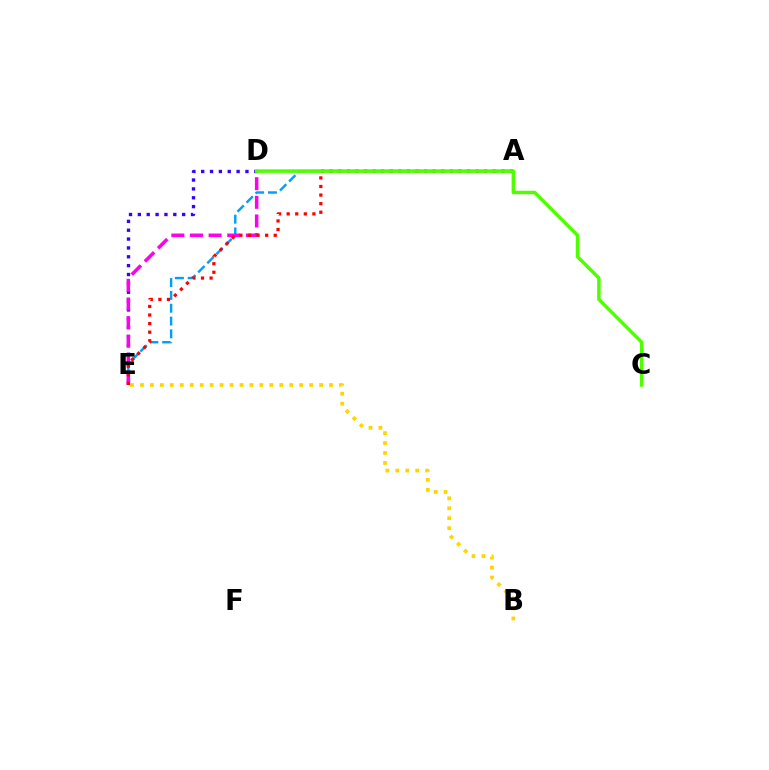{('D', 'E'): [{'color': '#3700ff', 'line_style': 'dotted', 'thickness': 2.41}, {'color': '#ff00ed', 'line_style': 'dashed', 'thickness': 2.53}], ('A', 'D'): [{'color': '#00ff86', 'line_style': 'solid', 'thickness': 1.65}], ('A', 'E'): [{'color': '#009eff', 'line_style': 'dashed', 'thickness': 1.74}, {'color': '#ff0000', 'line_style': 'dotted', 'thickness': 2.33}], ('C', 'D'): [{'color': '#4fff00', 'line_style': 'solid', 'thickness': 2.49}], ('B', 'E'): [{'color': '#ffd500', 'line_style': 'dotted', 'thickness': 2.7}]}